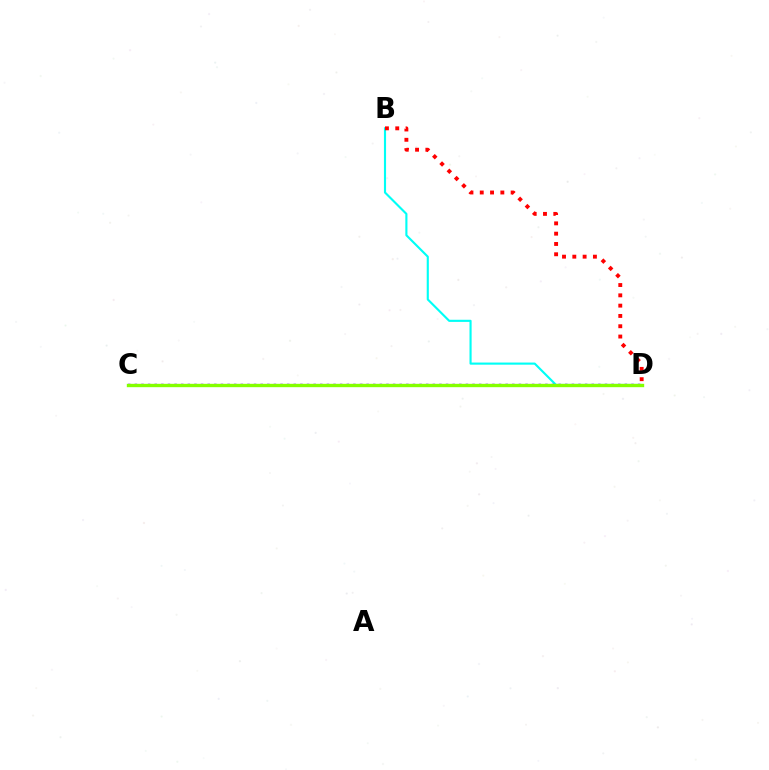{('B', 'D'): [{'color': '#00fff6', 'line_style': 'solid', 'thickness': 1.53}, {'color': '#ff0000', 'line_style': 'dotted', 'thickness': 2.8}], ('C', 'D'): [{'color': '#7200ff', 'line_style': 'dotted', 'thickness': 1.8}, {'color': '#84ff00', 'line_style': 'solid', 'thickness': 2.42}]}